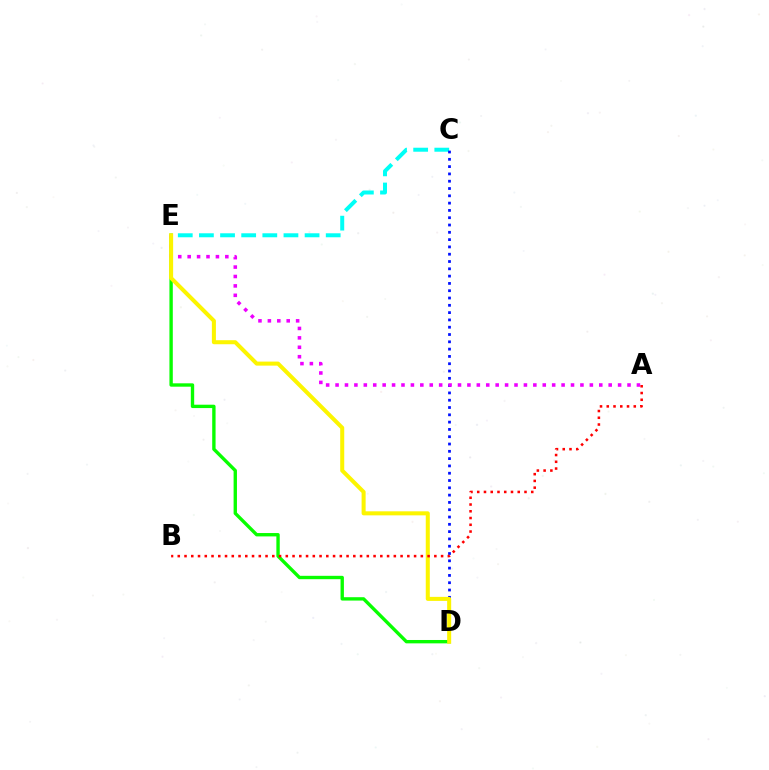{('D', 'E'): [{'color': '#08ff00', 'line_style': 'solid', 'thickness': 2.42}, {'color': '#fcf500', 'line_style': 'solid', 'thickness': 2.9}], ('C', 'E'): [{'color': '#00fff6', 'line_style': 'dashed', 'thickness': 2.87}], ('C', 'D'): [{'color': '#0010ff', 'line_style': 'dotted', 'thickness': 1.98}], ('A', 'E'): [{'color': '#ee00ff', 'line_style': 'dotted', 'thickness': 2.56}], ('A', 'B'): [{'color': '#ff0000', 'line_style': 'dotted', 'thickness': 1.83}]}